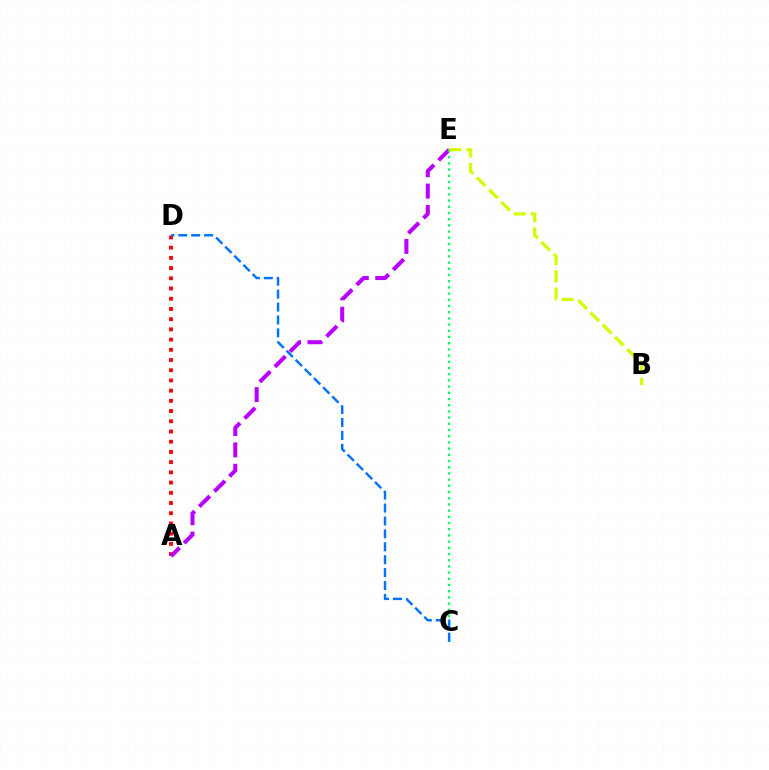{('A', 'D'): [{'color': '#ff0000', 'line_style': 'dotted', 'thickness': 2.78}], ('A', 'E'): [{'color': '#b900ff', 'line_style': 'dashed', 'thickness': 2.91}], ('C', 'E'): [{'color': '#00ff5c', 'line_style': 'dotted', 'thickness': 1.68}], ('C', 'D'): [{'color': '#0074ff', 'line_style': 'dashed', 'thickness': 1.75}], ('B', 'E'): [{'color': '#d1ff00', 'line_style': 'dashed', 'thickness': 2.35}]}